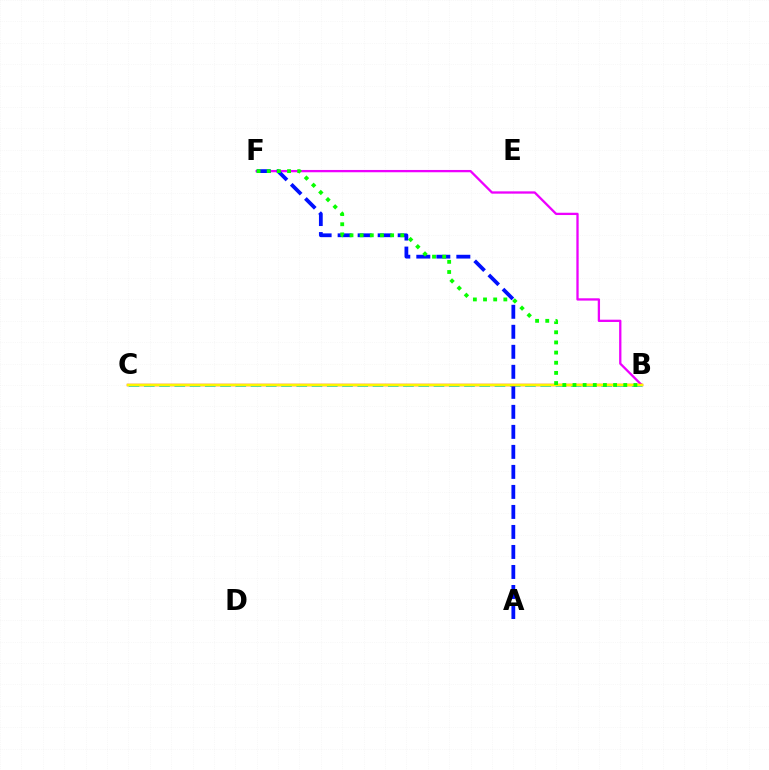{('B', 'F'): [{'color': '#ee00ff', 'line_style': 'solid', 'thickness': 1.65}, {'color': '#08ff00', 'line_style': 'dotted', 'thickness': 2.76}], ('B', 'C'): [{'color': '#00fff6', 'line_style': 'dashed', 'thickness': 2.07}, {'color': '#ff0000', 'line_style': 'solid', 'thickness': 1.7}, {'color': '#fcf500', 'line_style': 'solid', 'thickness': 1.79}], ('A', 'F'): [{'color': '#0010ff', 'line_style': 'dashed', 'thickness': 2.72}]}